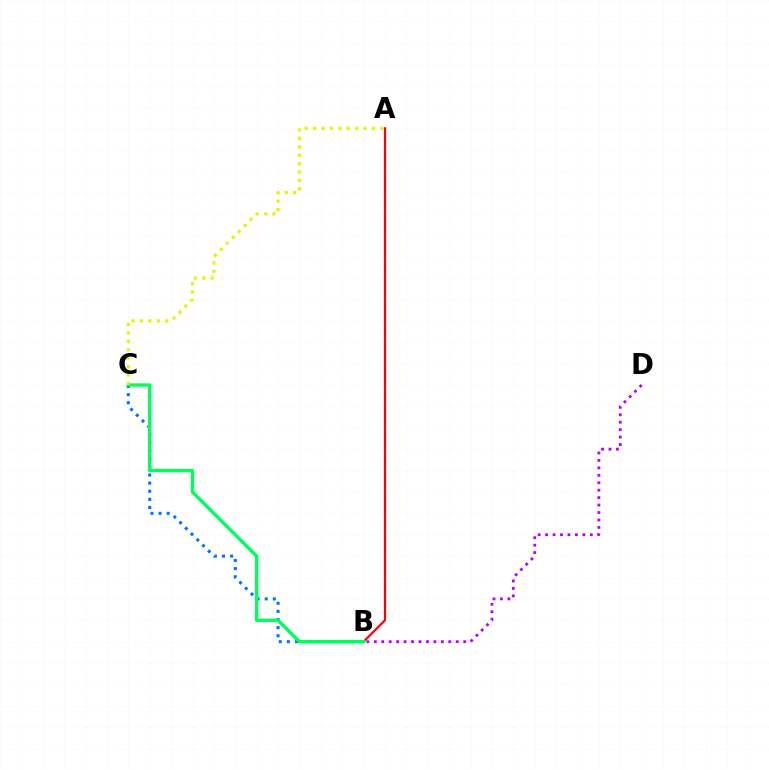{('B', 'D'): [{'color': '#b900ff', 'line_style': 'dotted', 'thickness': 2.02}], ('B', 'C'): [{'color': '#0074ff', 'line_style': 'dotted', 'thickness': 2.2}, {'color': '#00ff5c', 'line_style': 'solid', 'thickness': 2.43}], ('A', 'B'): [{'color': '#ff0000', 'line_style': 'solid', 'thickness': 1.59}], ('A', 'C'): [{'color': '#d1ff00', 'line_style': 'dotted', 'thickness': 2.29}]}